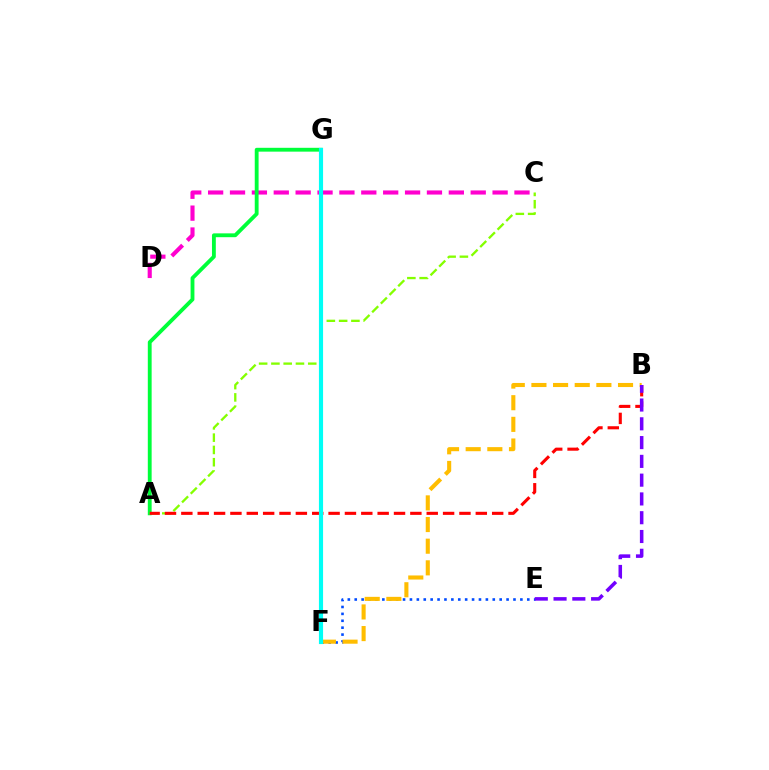{('E', 'F'): [{'color': '#004bff', 'line_style': 'dotted', 'thickness': 1.88}], ('C', 'D'): [{'color': '#ff00cf', 'line_style': 'dashed', 'thickness': 2.97}], ('A', 'G'): [{'color': '#00ff39', 'line_style': 'solid', 'thickness': 2.76}], ('A', 'C'): [{'color': '#84ff00', 'line_style': 'dashed', 'thickness': 1.67}], ('B', 'F'): [{'color': '#ffbd00', 'line_style': 'dashed', 'thickness': 2.94}], ('A', 'B'): [{'color': '#ff0000', 'line_style': 'dashed', 'thickness': 2.22}], ('F', 'G'): [{'color': '#00fff6', 'line_style': 'solid', 'thickness': 2.98}], ('B', 'E'): [{'color': '#7200ff', 'line_style': 'dashed', 'thickness': 2.55}]}